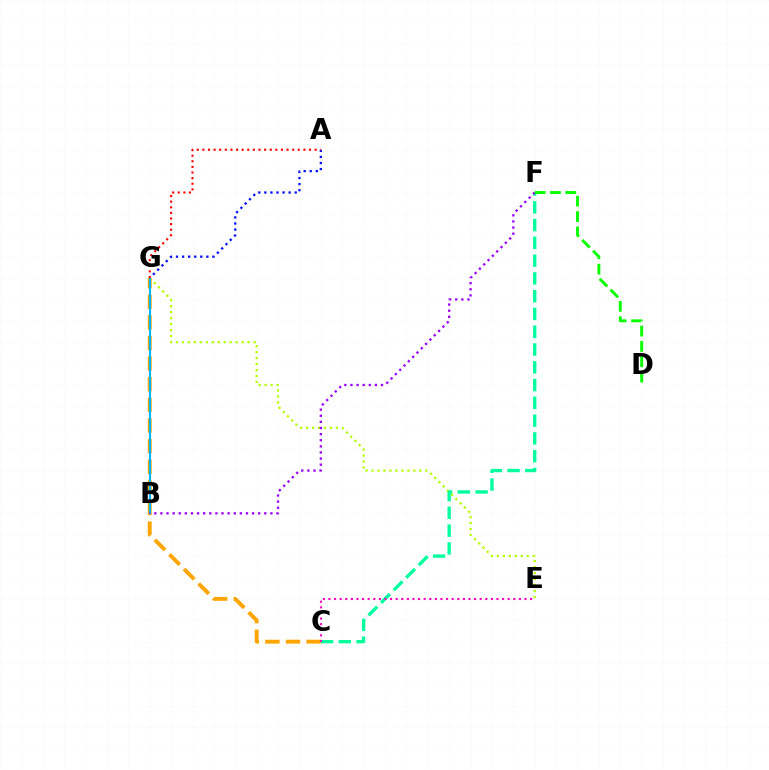{('A', 'G'): [{'color': '#0010ff', 'line_style': 'dotted', 'thickness': 1.65}, {'color': '#ff0000', 'line_style': 'dotted', 'thickness': 1.53}], ('C', 'G'): [{'color': '#ffa500', 'line_style': 'dashed', 'thickness': 2.8}], ('E', 'G'): [{'color': '#b3ff00', 'line_style': 'dotted', 'thickness': 1.62}], ('C', 'F'): [{'color': '#00ff9d', 'line_style': 'dashed', 'thickness': 2.42}], ('B', 'G'): [{'color': '#00b5ff', 'line_style': 'solid', 'thickness': 1.53}], ('B', 'F'): [{'color': '#9b00ff', 'line_style': 'dotted', 'thickness': 1.66}], ('C', 'E'): [{'color': '#ff00bd', 'line_style': 'dotted', 'thickness': 1.52}], ('D', 'F'): [{'color': '#08ff00', 'line_style': 'dashed', 'thickness': 2.09}]}